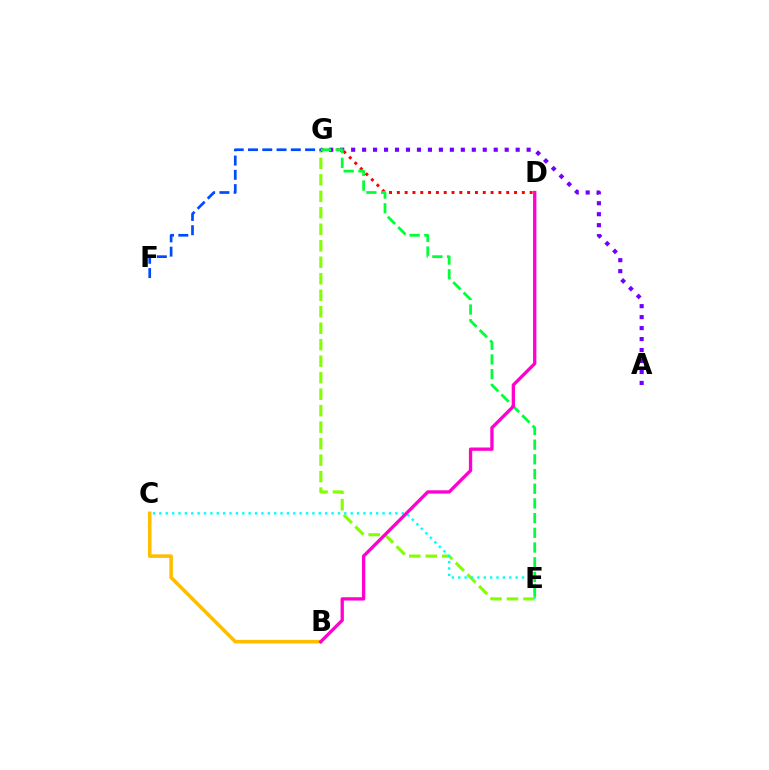{('E', 'G'): [{'color': '#84ff00', 'line_style': 'dashed', 'thickness': 2.24}, {'color': '#00ff39', 'line_style': 'dashed', 'thickness': 2.0}], ('B', 'C'): [{'color': '#ffbd00', 'line_style': 'solid', 'thickness': 2.56}], ('D', 'G'): [{'color': '#ff0000', 'line_style': 'dotted', 'thickness': 2.12}], ('A', 'G'): [{'color': '#7200ff', 'line_style': 'dotted', 'thickness': 2.98}], ('C', 'E'): [{'color': '#00fff6', 'line_style': 'dotted', 'thickness': 1.73}], ('B', 'D'): [{'color': '#ff00cf', 'line_style': 'solid', 'thickness': 2.38}], ('F', 'G'): [{'color': '#004bff', 'line_style': 'dashed', 'thickness': 1.94}]}